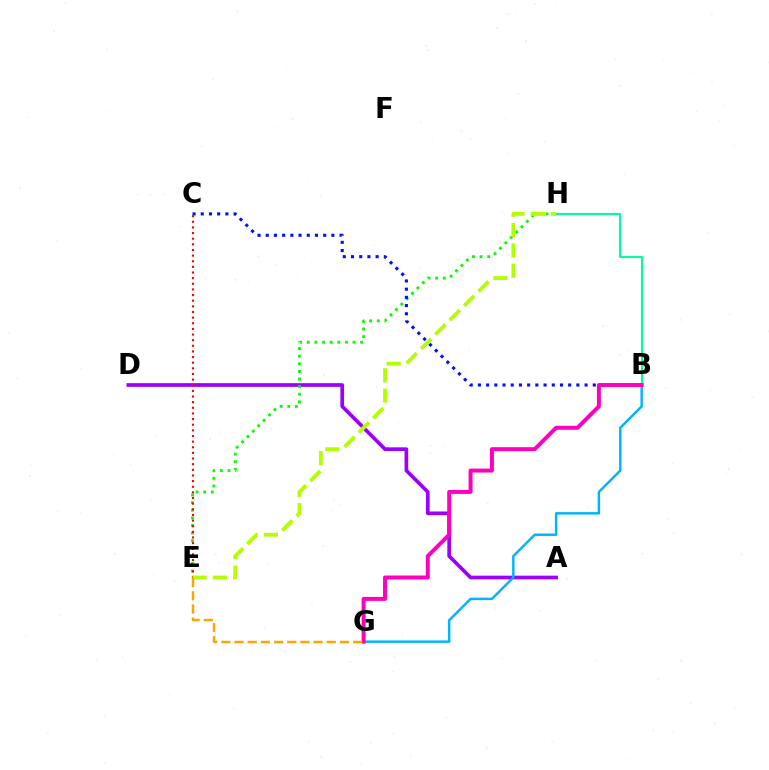{('A', 'D'): [{'color': '#9b00ff', 'line_style': 'solid', 'thickness': 2.66}], ('B', 'H'): [{'color': '#00ff9d', 'line_style': 'solid', 'thickness': 1.52}], ('E', 'H'): [{'color': '#08ff00', 'line_style': 'dotted', 'thickness': 2.07}, {'color': '#b3ff00', 'line_style': 'dashed', 'thickness': 2.76}], ('B', 'C'): [{'color': '#0010ff', 'line_style': 'dotted', 'thickness': 2.23}], ('C', 'E'): [{'color': '#ff0000', 'line_style': 'dotted', 'thickness': 1.53}], ('B', 'G'): [{'color': '#00b5ff', 'line_style': 'solid', 'thickness': 1.77}, {'color': '#ff00bd', 'line_style': 'solid', 'thickness': 2.85}], ('E', 'G'): [{'color': '#ffa500', 'line_style': 'dashed', 'thickness': 1.79}]}